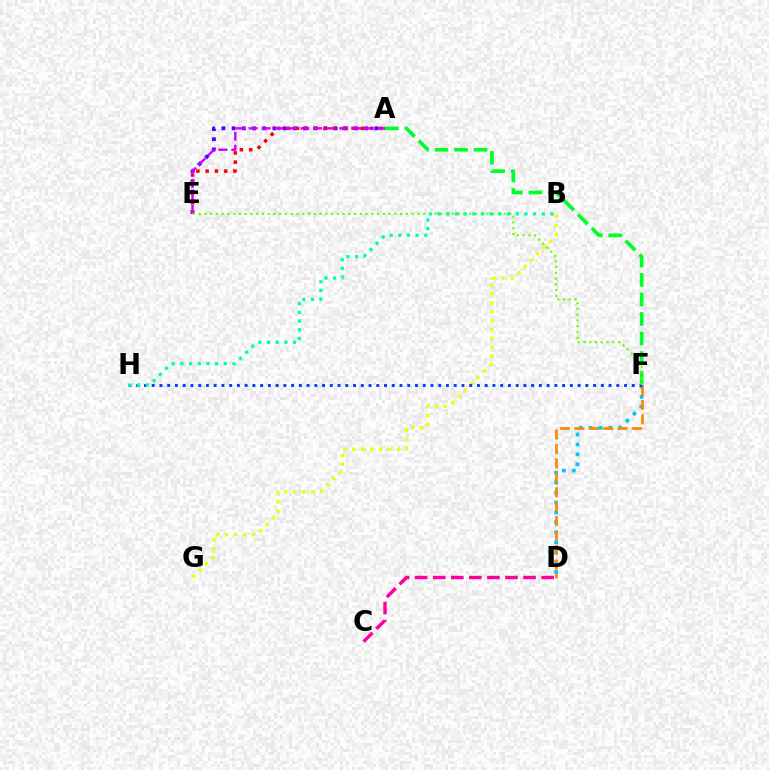{('A', 'E'): [{'color': '#4f00ff', 'line_style': 'dotted', 'thickness': 2.77}, {'color': '#ff0000', 'line_style': 'dotted', 'thickness': 2.52}, {'color': '#d600ff', 'line_style': 'dashed', 'thickness': 1.75}], ('D', 'F'): [{'color': '#00c7ff', 'line_style': 'dotted', 'thickness': 2.7}, {'color': '#ff8800', 'line_style': 'dashed', 'thickness': 1.96}], ('A', 'F'): [{'color': '#00ff27', 'line_style': 'dashed', 'thickness': 2.65}], ('B', 'G'): [{'color': '#eeff00', 'line_style': 'dotted', 'thickness': 2.43}], ('C', 'D'): [{'color': '#ff00a0', 'line_style': 'dashed', 'thickness': 2.45}], ('F', 'H'): [{'color': '#003fff', 'line_style': 'dotted', 'thickness': 2.1}], ('E', 'F'): [{'color': '#66ff00', 'line_style': 'dotted', 'thickness': 1.56}], ('B', 'H'): [{'color': '#00ffaf', 'line_style': 'dotted', 'thickness': 2.36}]}